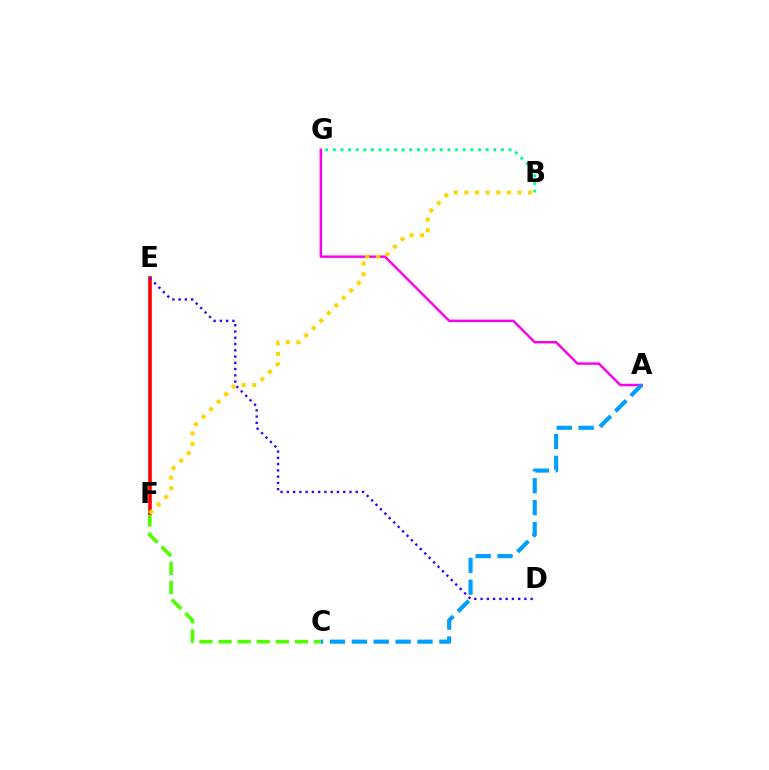{('B', 'G'): [{'color': '#00ff86', 'line_style': 'dotted', 'thickness': 2.08}], ('C', 'F'): [{'color': '#4fff00', 'line_style': 'dashed', 'thickness': 2.59}], ('A', 'G'): [{'color': '#ff00ed', 'line_style': 'solid', 'thickness': 1.76}], ('E', 'F'): [{'color': '#ff0000', 'line_style': 'solid', 'thickness': 2.6}], ('A', 'C'): [{'color': '#009eff', 'line_style': 'dashed', 'thickness': 2.97}], ('D', 'E'): [{'color': '#3700ff', 'line_style': 'dotted', 'thickness': 1.7}], ('B', 'F'): [{'color': '#ffd500', 'line_style': 'dotted', 'thickness': 2.89}]}